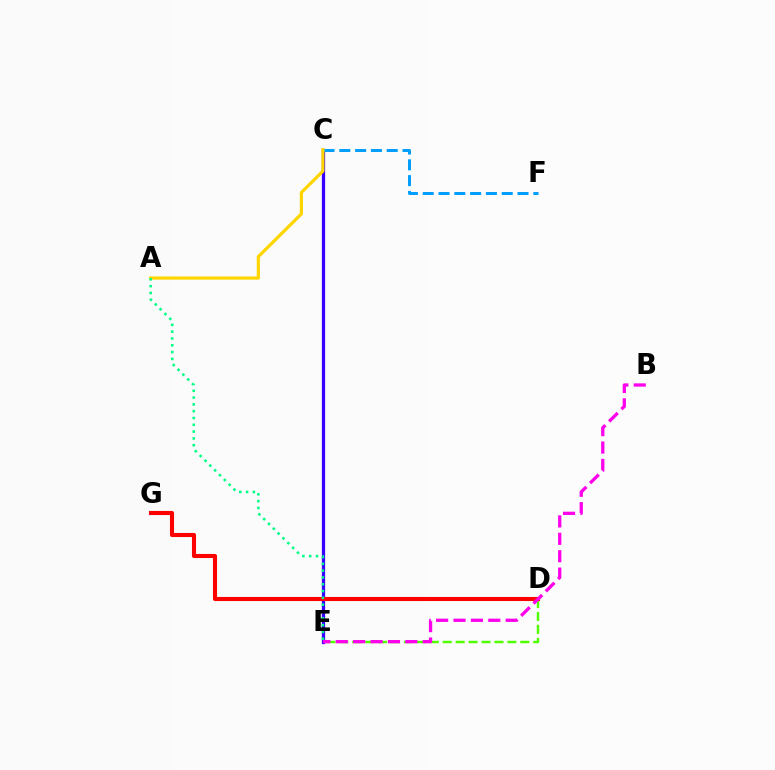{('C', 'E'): [{'color': '#3700ff', 'line_style': 'solid', 'thickness': 2.34}], ('C', 'F'): [{'color': '#009eff', 'line_style': 'dashed', 'thickness': 2.15}], ('A', 'C'): [{'color': '#ffd500', 'line_style': 'solid', 'thickness': 2.29}], ('D', 'E'): [{'color': '#4fff00', 'line_style': 'dashed', 'thickness': 1.76}], ('D', 'G'): [{'color': '#ff0000', 'line_style': 'solid', 'thickness': 2.95}], ('B', 'E'): [{'color': '#ff00ed', 'line_style': 'dashed', 'thickness': 2.36}], ('A', 'E'): [{'color': '#00ff86', 'line_style': 'dotted', 'thickness': 1.85}]}